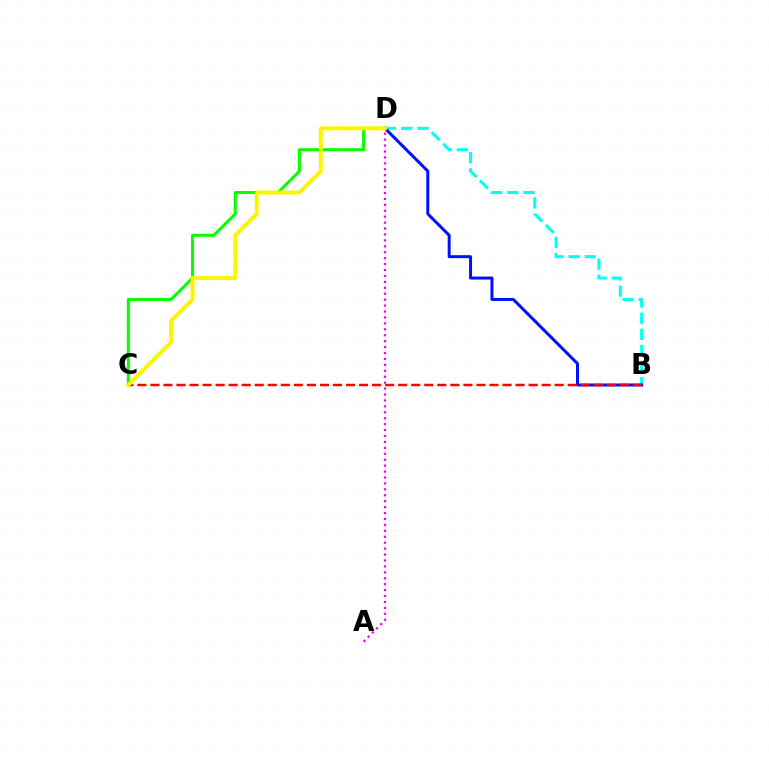{('B', 'D'): [{'color': '#00fff6', 'line_style': 'dashed', 'thickness': 2.19}, {'color': '#0010ff', 'line_style': 'solid', 'thickness': 2.15}], ('C', 'D'): [{'color': '#08ff00', 'line_style': 'solid', 'thickness': 2.2}, {'color': '#fcf500', 'line_style': 'solid', 'thickness': 2.81}], ('B', 'C'): [{'color': '#ff0000', 'line_style': 'dashed', 'thickness': 1.77}], ('A', 'D'): [{'color': '#ee00ff', 'line_style': 'dotted', 'thickness': 1.61}]}